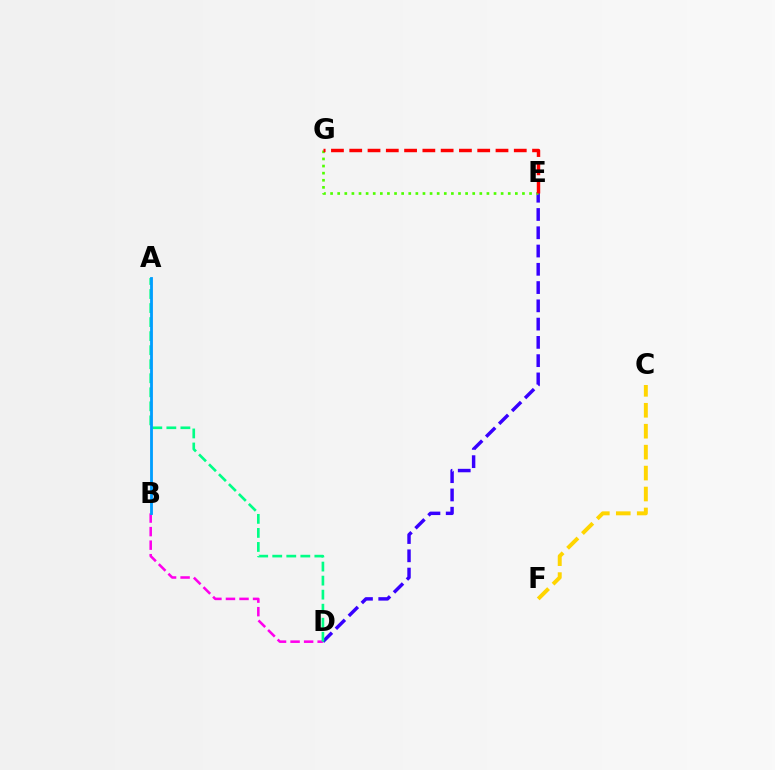{('D', 'E'): [{'color': '#3700ff', 'line_style': 'dashed', 'thickness': 2.48}], ('B', 'D'): [{'color': '#ff00ed', 'line_style': 'dashed', 'thickness': 1.84}], ('A', 'D'): [{'color': '#00ff86', 'line_style': 'dashed', 'thickness': 1.91}], ('E', 'G'): [{'color': '#4fff00', 'line_style': 'dotted', 'thickness': 1.93}, {'color': '#ff0000', 'line_style': 'dashed', 'thickness': 2.48}], ('A', 'B'): [{'color': '#009eff', 'line_style': 'solid', 'thickness': 2.02}], ('C', 'F'): [{'color': '#ffd500', 'line_style': 'dashed', 'thickness': 2.84}]}